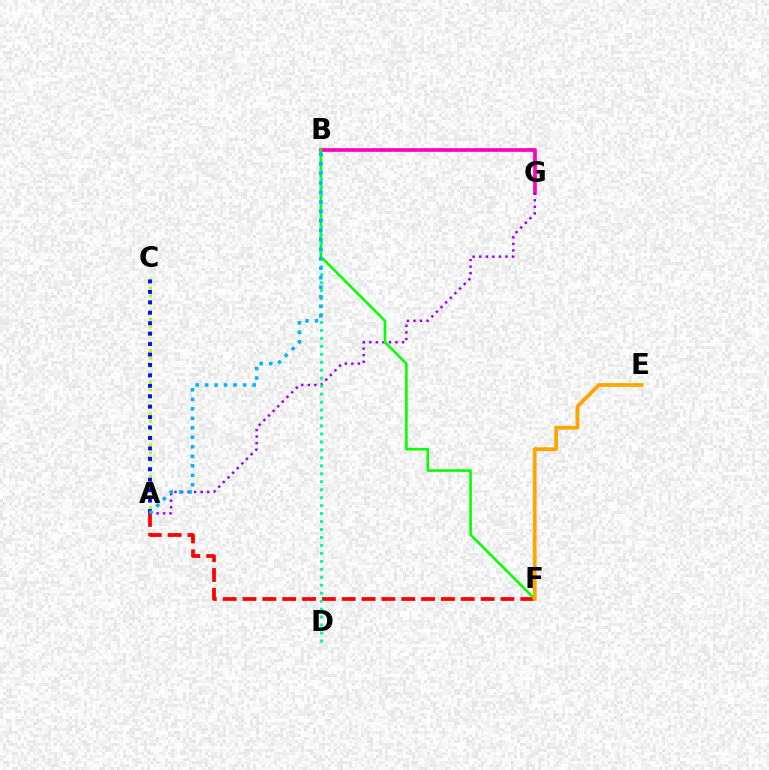{('A', 'C'): [{'color': '#b3ff00', 'line_style': 'dotted', 'thickness': 2.13}, {'color': '#0010ff', 'line_style': 'dotted', 'thickness': 2.84}], ('B', 'G'): [{'color': '#ff00bd', 'line_style': 'solid', 'thickness': 2.65}], ('A', 'F'): [{'color': '#ff0000', 'line_style': 'dashed', 'thickness': 2.7}], ('A', 'G'): [{'color': '#9b00ff', 'line_style': 'dotted', 'thickness': 1.78}], ('B', 'F'): [{'color': '#08ff00', 'line_style': 'solid', 'thickness': 1.88}], ('E', 'F'): [{'color': '#ffa500', 'line_style': 'solid', 'thickness': 2.7}], ('B', 'D'): [{'color': '#00ff9d', 'line_style': 'dotted', 'thickness': 2.16}], ('A', 'B'): [{'color': '#00b5ff', 'line_style': 'dotted', 'thickness': 2.58}]}